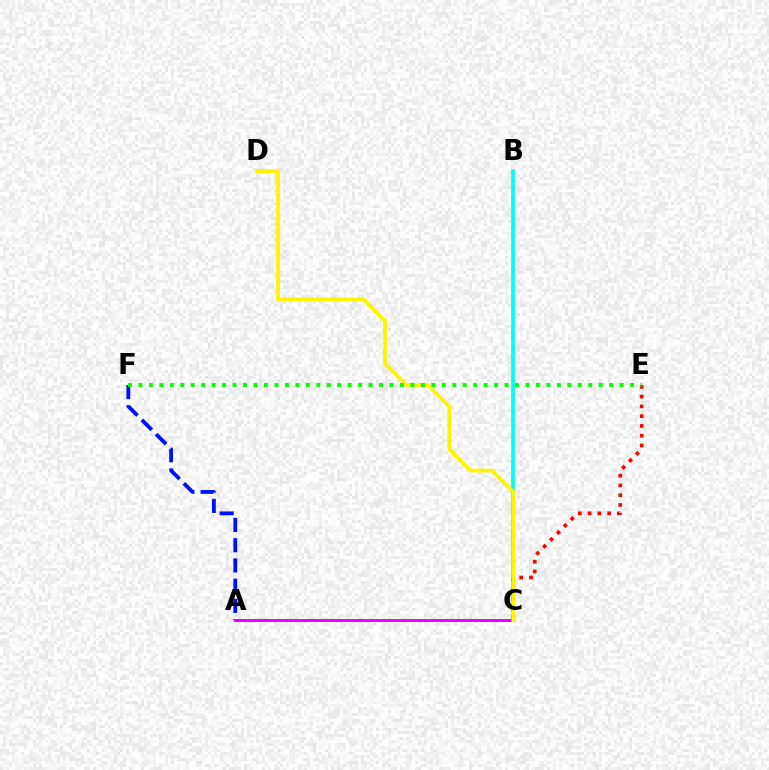{('B', 'C'): [{'color': '#00fff6', 'line_style': 'solid', 'thickness': 2.69}], ('A', 'F'): [{'color': '#0010ff', 'line_style': 'dashed', 'thickness': 2.75}], ('C', 'E'): [{'color': '#ff0000', 'line_style': 'dotted', 'thickness': 2.65}], ('A', 'C'): [{'color': '#ee00ff', 'line_style': 'solid', 'thickness': 2.13}], ('C', 'D'): [{'color': '#fcf500', 'line_style': 'solid', 'thickness': 2.66}], ('E', 'F'): [{'color': '#08ff00', 'line_style': 'dotted', 'thickness': 2.84}]}